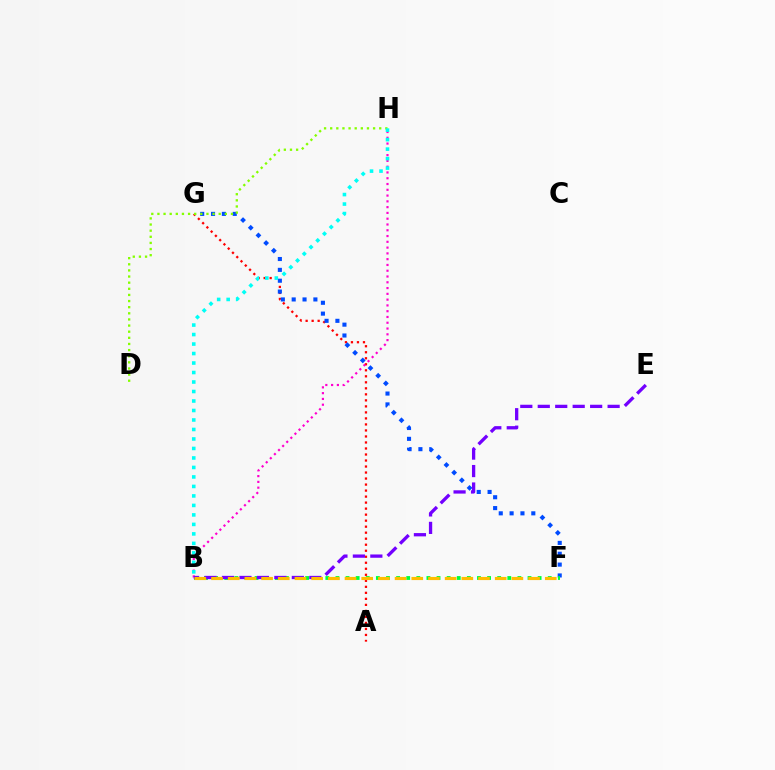{('A', 'G'): [{'color': '#ff0000', 'line_style': 'dotted', 'thickness': 1.63}], ('B', 'H'): [{'color': '#ff00cf', 'line_style': 'dotted', 'thickness': 1.57}, {'color': '#00fff6', 'line_style': 'dotted', 'thickness': 2.58}], ('F', 'G'): [{'color': '#004bff', 'line_style': 'dotted', 'thickness': 2.95}], ('D', 'H'): [{'color': '#84ff00', 'line_style': 'dotted', 'thickness': 1.66}], ('B', 'F'): [{'color': '#00ff39', 'line_style': 'dotted', 'thickness': 2.75}, {'color': '#ffbd00', 'line_style': 'dashed', 'thickness': 2.27}], ('B', 'E'): [{'color': '#7200ff', 'line_style': 'dashed', 'thickness': 2.37}]}